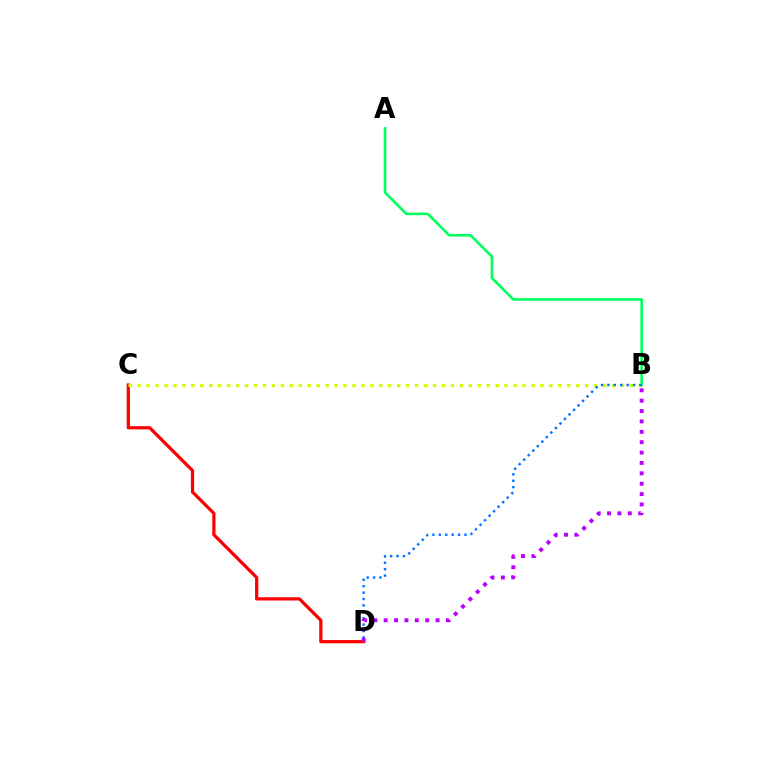{('C', 'D'): [{'color': '#ff0000', 'line_style': 'solid', 'thickness': 2.33}], ('B', 'C'): [{'color': '#d1ff00', 'line_style': 'dotted', 'thickness': 2.43}], ('A', 'B'): [{'color': '#00ff5c', 'line_style': 'solid', 'thickness': 1.85}], ('B', 'D'): [{'color': '#0074ff', 'line_style': 'dotted', 'thickness': 1.74}, {'color': '#b900ff', 'line_style': 'dotted', 'thickness': 2.82}]}